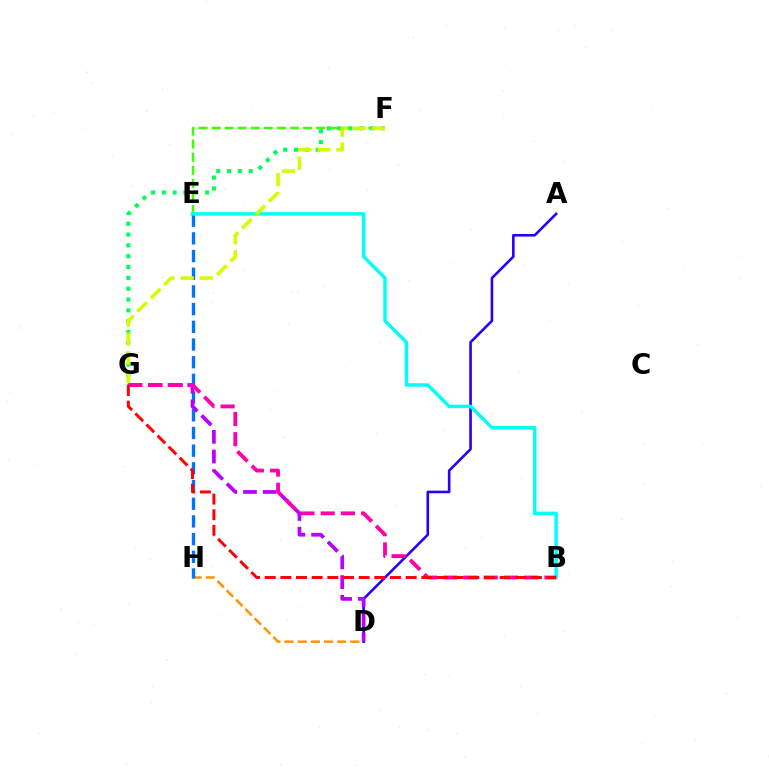{('F', 'G'): [{'color': '#00ff5c', 'line_style': 'dotted', 'thickness': 2.94}, {'color': '#d1ff00', 'line_style': 'dashed', 'thickness': 2.58}], ('A', 'D'): [{'color': '#2500ff', 'line_style': 'solid', 'thickness': 1.87}], ('D', 'H'): [{'color': '#ff9400', 'line_style': 'dashed', 'thickness': 1.79}], ('E', 'H'): [{'color': '#0074ff', 'line_style': 'dashed', 'thickness': 2.4}], ('E', 'F'): [{'color': '#3dff00', 'line_style': 'dashed', 'thickness': 1.78}], ('B', 'E'): [{'color': '#00fff6', 'line_style': 'solid', 'thickness': 2.49}], ('D', 'G'): [{'color': '#b900ff', 'line_style': 'dashed', 'thickness': 2.67}], ('B', 'G'): [{'color': '#ff00ac', 'line_style': 'dashed', 'thickness': 2.75}, {'color': '#ff0000', 'line_style': 'dashed', 'thickness': 2.13}]}